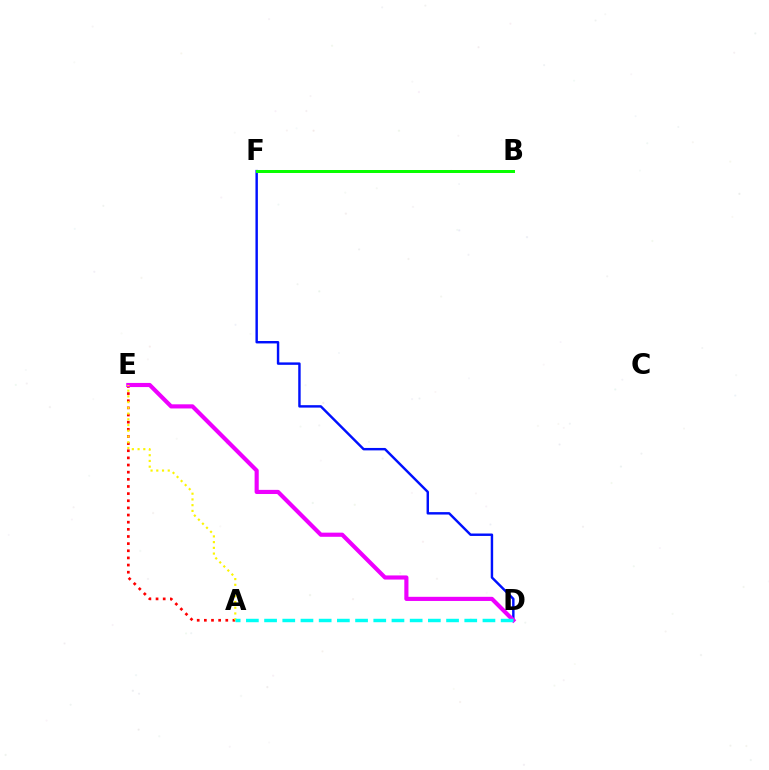{('D', 'F'): [{'color': '#0010ff', 'line_style': 'solid', 'thickness': 1.75}], ('A', 'E'): [{'color': '#ff0000', 'line_style': 'dotted', 'thickness': 1.94}, {'color': '#fcf500', 'line_style': 'dotted', 'thickness': 1.56}], ('D', 'E'): [{'color': '#ee00ff', 'line_style': 'solid', 'thickness': 2.98}], ('B', 'F'): [{'color': '#08ff00', 'line_style': 'solid', 'thickness': 2.16}], ('A', 'D'): [{'color': '#00fff6', 'line_style': 'dashed', 'thickness': 2.47}]}